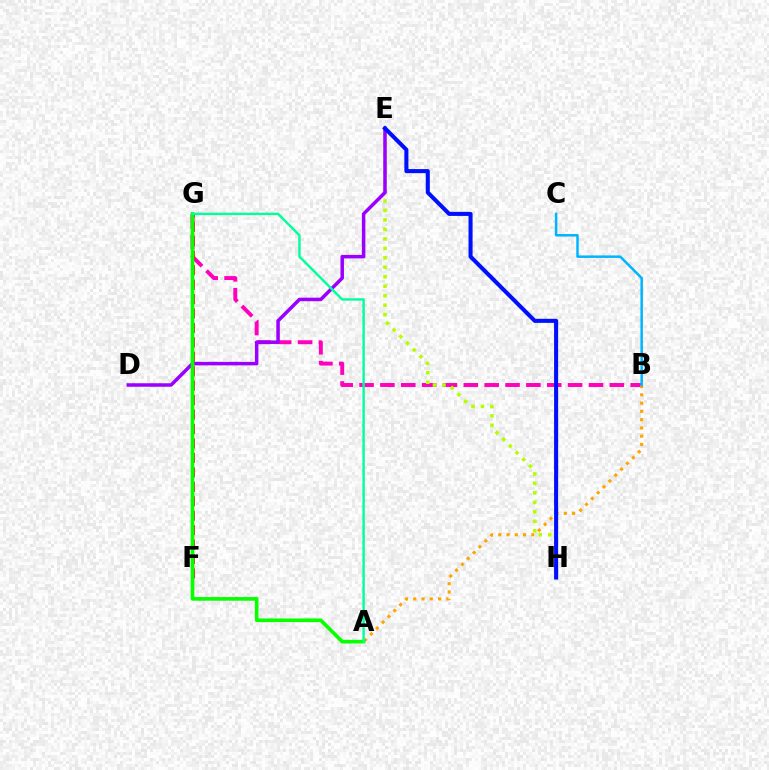{('B', 'G'): [{'color': '#ff00bd', 'line_style': 'dashed', 'thickness': 2.83}], ('E', 'H'): [{'color': '#b3ff00', 'line_style': 'dotted', 'thickness': 2.57}, {'color': '#0010ff', 'line_style': 'solid', 'thickness': 2.92}], ('F', 'G'): [{'color': '#ff0000', 'line_style': 'dashed', 'thickness': 1.96}], ('D', 'E'): [{'color': '#9b00ff', 'line_style': 'solid', 'thickness': 2.52}], ('A', 'B'): [{'color': '#ffa500', 'line_style': 'dotted', 'thickness': 2.25}], ('B', 'C'): [{'color': '#00b5ff', 'line_style': 'solid', 'thickness': 1.8}], ('A', 'G'): [{'color': '#08ff00', 'line_style': 'solid', 'thickness': 2.64}, {'color': '#00ff9d', 'line_style': 'solid', 'thickness': 1.73}]}